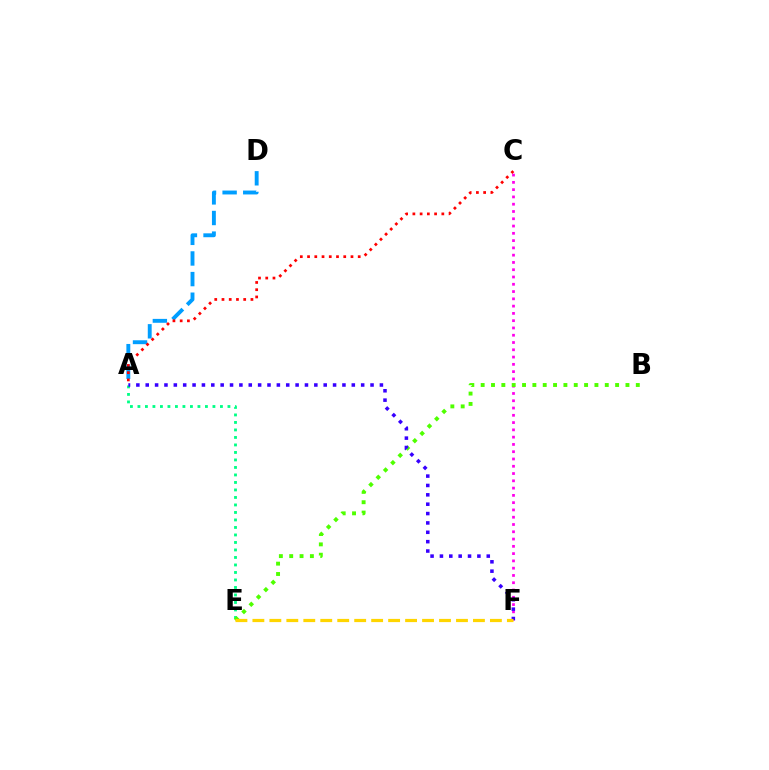{('C', 'F'): [{'color': '#ff00ed', 'line_style': 'dotted', 'thickness': 1.98}], ('A', 'D'): [{'color': '#009eff', 'line_style': 'dashed', 'thickness': 2.8}], ('A', 'E'): [{'color': '#00ff86', 'line_style': 'dotted', 'thickness': 2.04}], ('B', 'E'): [{'color': '#4fff00', 'line_style': 'dotted', 'thickness': 2.81}], ('A', 'F'): [{'color': '#3700ff', 'line_style': 'dotted', 'thickness': 2.55}], ('E', 'F'): [{'color': '#ffd500', 'line_style': 'dashed', 'thickness': 2.3}], ('A', 'C'): [{'color': '#ff0000', 'line_style': 'dotted', 'thickness': 1.97}]}